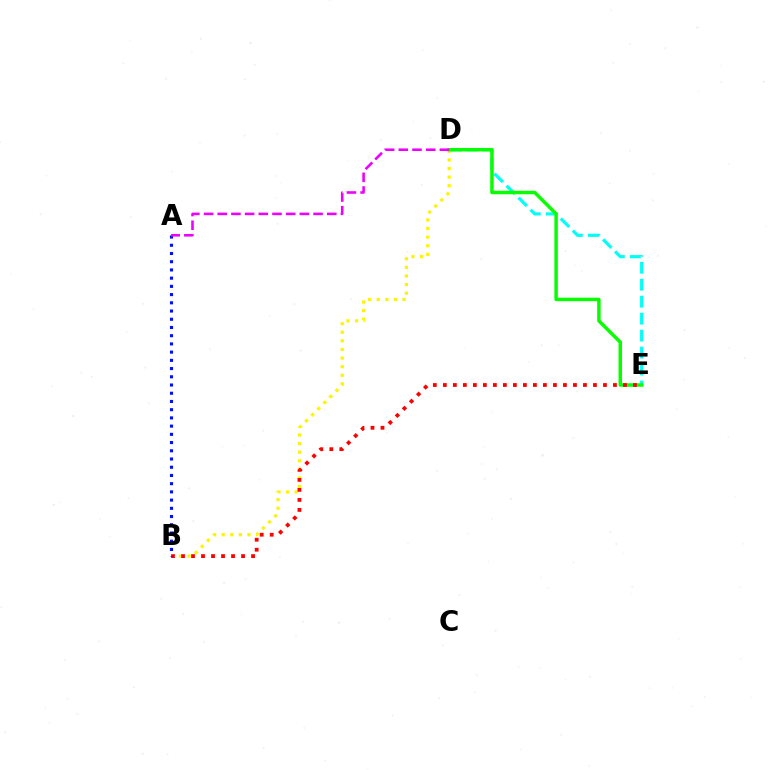{('D', 'E'): [{'color': '#00fff6', 'line_style': 'dashed', 'thickness': 2.3}, {'color': '#08ff00', 'line_style': 'solid', 'thickness': 2.51}], ('B', 'D'): [{'color': '#fcf500', 'line_style': 'dotted', 'thickness': 2.34}], ('B', 'E'): [{'color': '#ff0000', 'line_style': 'dotted', 'thickness': 2.72}], ('A', 'B'): [{'color': '#0010ff', 'line_style': 'dotted', 'thickness': 2.23}], ('A', 'D'): [{'color': '#ee00ff', 'line_style': 'dashed', 'thickness': 1.86}]}